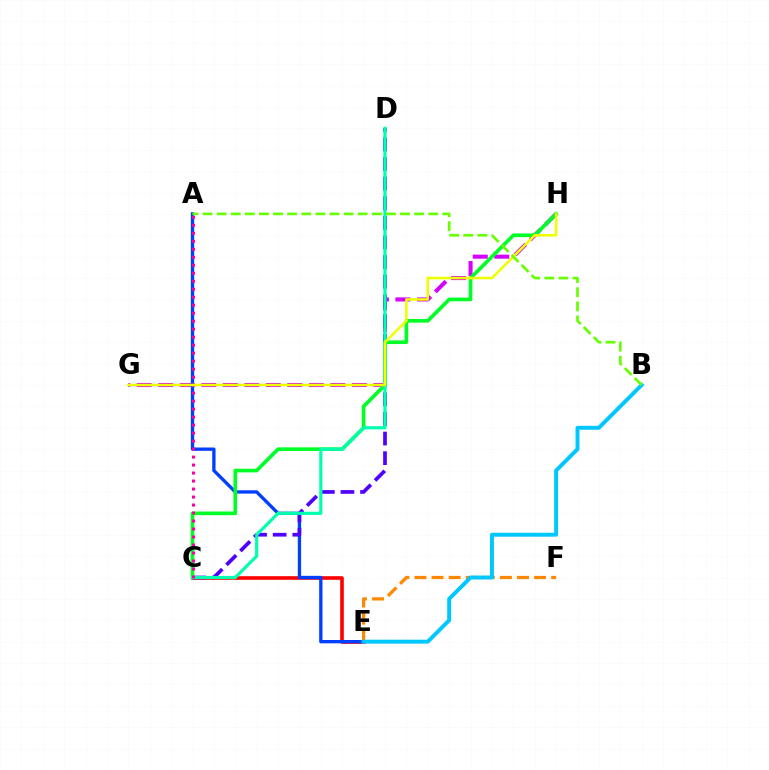{('E', 'F'): [{'color': '#ff8800', 'line_style': 'dashed', 'thickness': 2.32}], ('C', 'E'): [{'color': '#ff0000', 'line_style': 'solid', 'thickness': 2.61}], ('G', 'H'): [{'color': '#d600ff', 'line_style': 'dashed', 'thickness': 2.92}, {'color': '#eeff00', 'line_style': 'solid', 'thickness': 1.86}], ('A', 'E'): [{'color': '#003fff', 'line_style': 'solid', 'thickness': 2.39}], ('B', 'E'): [{'color': '#00c7ff', 'line_style': 'solid', 'thickness': 2.84}], ('C', 'D'): [{'color': '#4f00ff', 'line_style': 'dashed', 'thickness': 2.66}, {'color': '#00ffaf', 'line_style': 'solid', 'thickness': 2.29}], ('C', 'H'): [{'color': '#00ff27', 'line_style': 'solid', 'thickness': 2.64}], ('A', 'C'): [{'color': '#ff00a0', 'line_style': 'dotted', 'thickness': 2.17}], ('A', 'B'): [{'color': '#66ff00', 'line_style': 'dashed', 'thickness': 1.92}]}